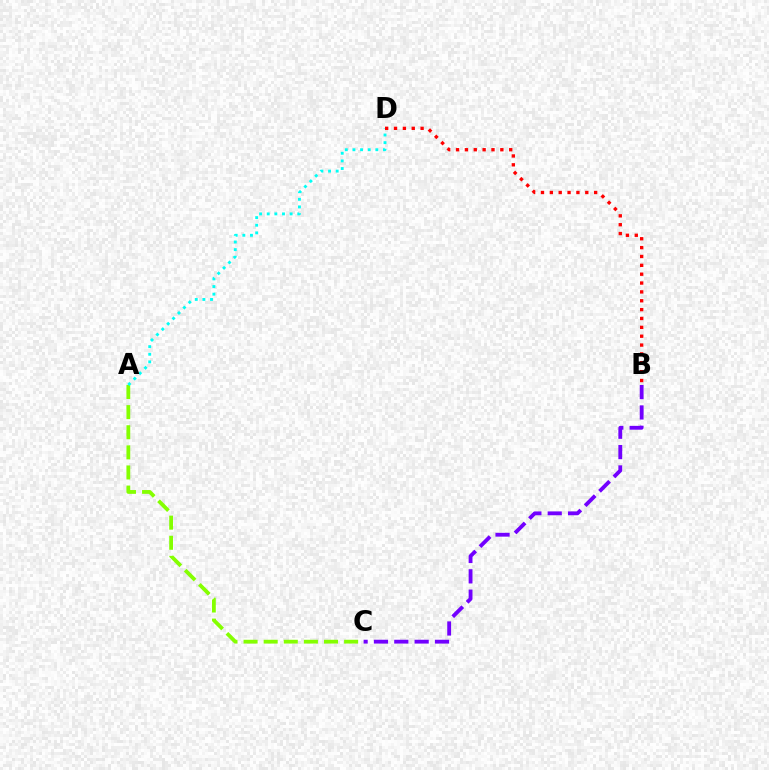{('B', 'C'): [{'color': '#7200ff', 'line_style': 'dashed', 'thickness': 2.76}], ('A', 'C'): [{'color': '#84ff00', 'line_style': 'dashed', 'thickness': 2.73}], ('A', 'D'): [{'color': '#00fff6', 'line_style': 'dotted', 'thickness': 2.07}], ('B', 'D'): [{'color': '#ff0000', 'line_style': 'dotted', 'thickness': 2.41}]}